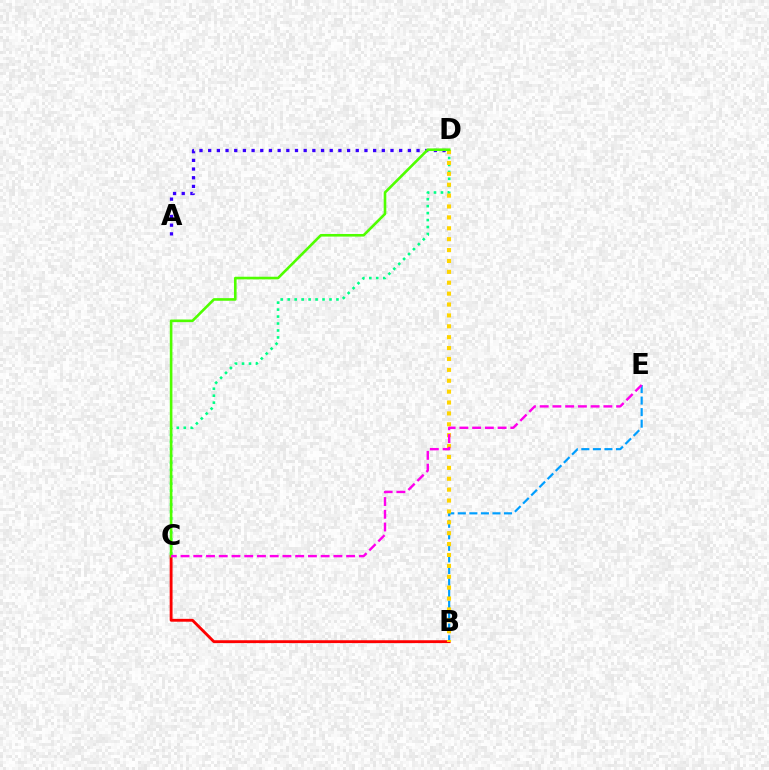{('B', 'E'): [{'color': '#009eff', 'line_style': 'dashed', 'thickness': 1.57}], ('B', 'C'): [{'color': '#ff0000', 'line_style': 'solid', 'thickness': 2.05}], ('C', 'D'): [{'color': '#00ff86', 'line_style': 'dotted', 'thickness': 1.89}, {'color': '#4fff00', 'line_style': 'solid', 'thickness': 1.88}], ('A', 'D'): [{'color': '#3700ff', 'line_style': 'dotted', 'thickness': 2.36}], ('B', 'D'): [{'color': '#ffd500', 'line_style': 'dotted', 'thickness': 2.96}], ('C', 'E'): [{'color': '#ff00ed', 'line_style': 'dashed', 'thickness': 1.73}]}